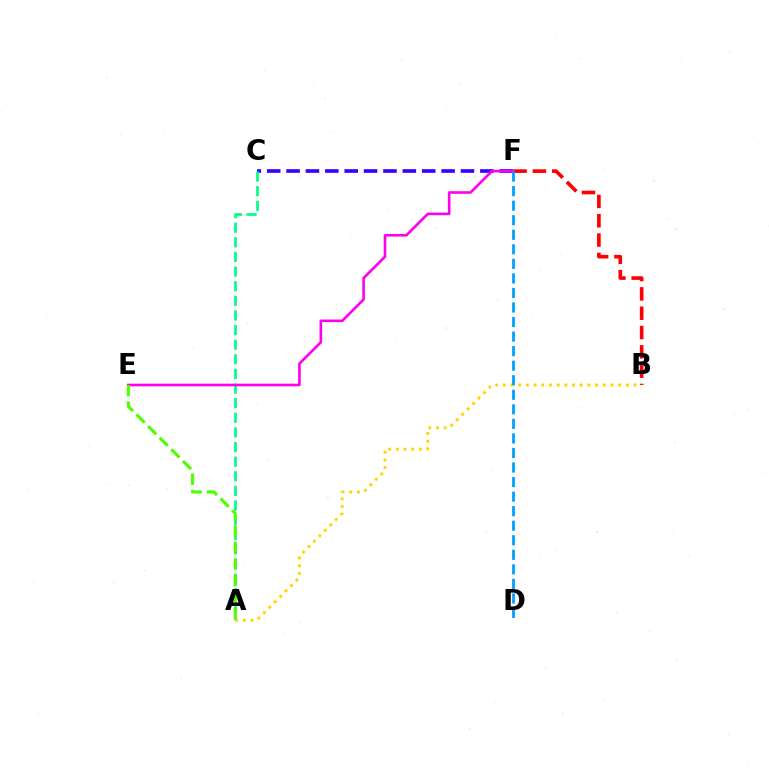{('B', 'F'): [{'color': '#ff0000', 'line_style': 'dashed', 'thickness': 2.62}], ('C', 'F'): [{'color': '#3700ff', 'line_style': 'dashed', 'thickness': 2.63}], ('A', 'C'): [{'color': '#00ff86', 'line_style': 'dashed', 'thickness': 1.99}], ('E', 'F'): [{'color': '#ff00ed', 'line_style': 'solid', 'thickness': 1.88}], ('A', 'B'): [{'color': '#ffd500', 'line_style': 'dotted', 'thickness': 2.09}], ('A', 'E'): [{'color': '#4fff00', 'line_style': 'dashed', 'thickness': 2.23}], ('D', 'F'): [{'color': '#009eff', 'line_style': 'dashed', 'thickness': 1.98}]}